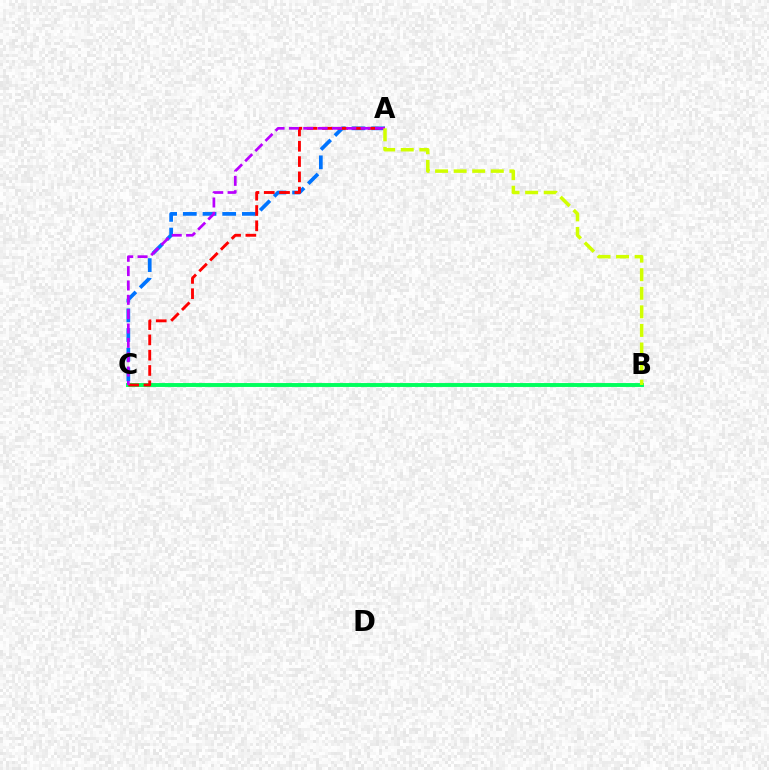{('B', 'C'): [{'color': '#00ff5c', 'line_style': 'solid', 'thickness': 2.8}], ('A', 'C'): [{'color': '#0074ff', 'line_style': 'dashed', 'thickness': 2.68}, {'color': '#ff0000', 'line_style': 'dashed', 'thickness': 2.08}, {'color': '#b900ff', 'line_style': 'dashed', 'thickness': 1.95}], ('A', 'B'): [{'color': '#d1ff00', 'line_style': 'dashed', 'thickness': 2.52}]}